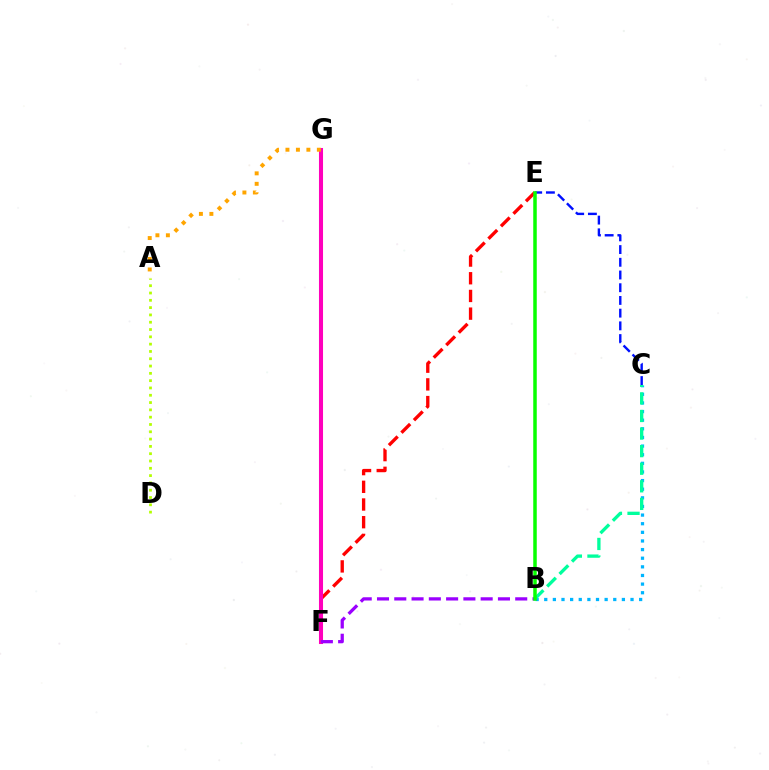{('E', 'F'): [{'color': '#ff0000', 'line_style': 'dashed', 'thickness': 2.4}], ('B', 'C'): [{'color': '#00b5ff', 'line_style': 'dotted', 'thickness': 2.34}, {'color': '#00ff9d', 'line_style': 'dashed', 'thickness': 2.39}], ('F', 'G'): [{'color': '#ff00bd', 'line_style': 'solid', 'thickness': 2.92}], ('B', 'F'): [{'color': '#9b00ff', 'line_style': 'dashed', 'thickness': 2.35}], ('A', 'G'): [{'color': '#ffa500', 'line_style': 'dotted', 'thickness': 2.84}], ('C', 'E'): [{'color': '#0010ff', 'line_style': 'dashed', 'thickness': 1.73}], ('A', 'D'): [{'color': '#b3ff00', 'line_style': 'dotted', 'thickness': 1.98}], ('B', 'E'): [{'color': '#08ff00', 'line_style': 'solid', 'thickness': 2.53}]}